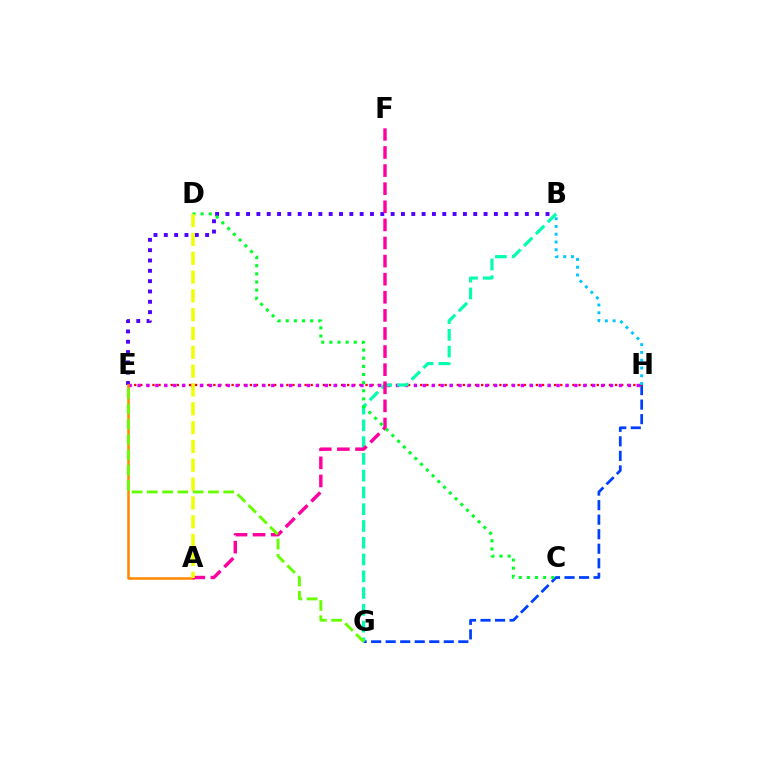{('B', 'E'): [{'color': '#4f00ff', 'line_style': 'dotted', 'thickness': 2.81}], ('G', 'H'): [{'color': '#003fff', 'line_style': 'dashed', 'thickness': 1.97}], ('E', 'H'): [{'color': '#ff0000', 'line_style': 'dotted', 'thickness': 1.65}, {'color': '#d600ff', 'line_style': 'dotted', 'thickness': 2.42}], ('B', 'H'): [{'color': '#00c7ff', 'line_style': 'dotted', 'thickness': 2.11}], ('A', 'E'): [{'color': '#ff8800', 'line_style': 'solid', 'thickness': 1.82}], ('B', 'G'): [{'color': '#00ffaf', 'line_style': 'dashed', 'thickness': 2.28}], ('A', 'F'): [{'color': '#ff00a0', 'line_style': 'dashed', 'thickness': 2.46}], ('C', 'D'): [{'color': '#00ff27', 'line_style': 'dotted', 'thickness': 2.21}], ('A', 'D'): [{'color': '#eeff00', 'line_style': 'dashed', 'thickness': 2.56}], ('E', 'G'): [{'color': '#66ff00', 'line_style': 'dashed', 'thickness': 2.08}]}